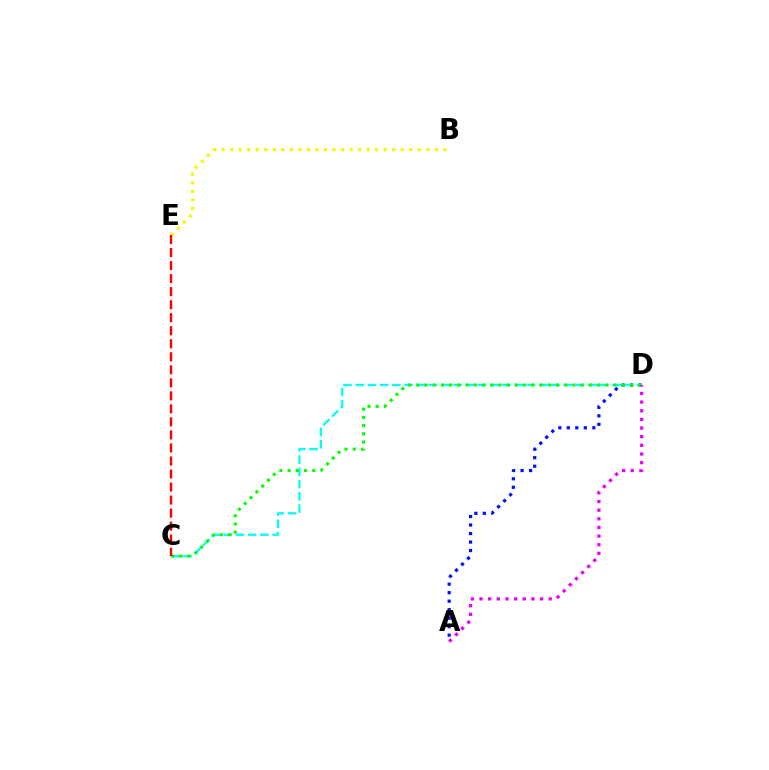{('A', 'D'): [{'color': '#0010ff', 'line_style': 'dotted', 'thickness': 2.31}, {'color': '#ee00ff', 'line_style': 'dotted', 'thickness': 2.35}], ('C', 'D'): [{'color': '#00fff6', 'line_style': 'dashed', 'thickness': 1.66}, {'color': '#08ff00', 'line_style': 'dotted', 'thickness': 2.23}], ('B', 'E'): [{'color': '#fcf500', 'line_style': 'dotted', 'thickness': 2.32}], ('C', 'E'): [{'color': '#ff0000', 'line_style': 'dashed', 'thickness': 1.77}]}